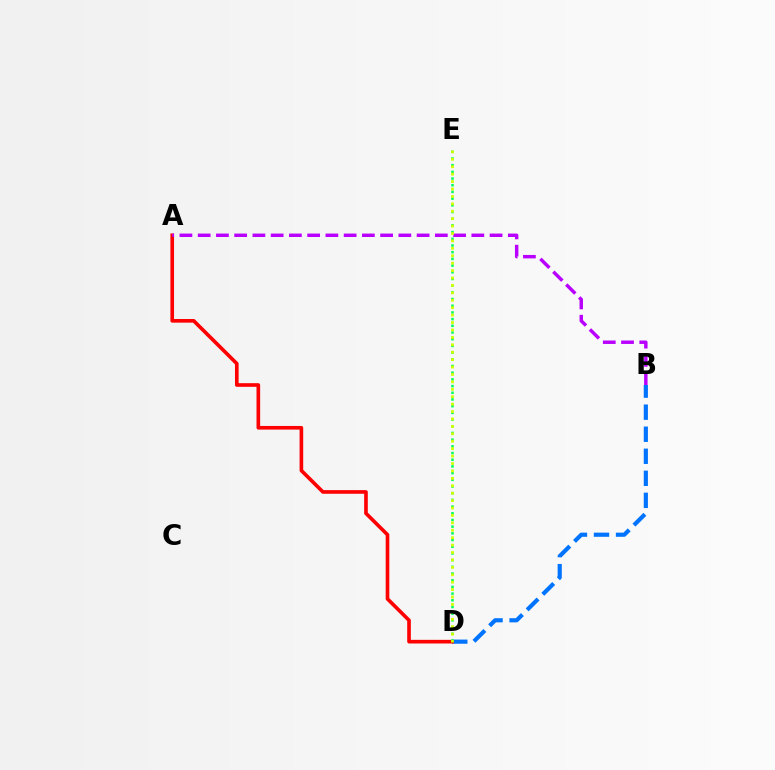{('B', 'D'): [{'color': '#0074ff', 'line_style': 'dashed', 'thickness': 2.99}], ('A', 'D'): [{'color': '#ff0000', 'line_style': 'solid', 'thickness': 2.62}], ('A', 'B'): [{'color': '#b900ff', 'line_style': 'dashed', 'thickness': 2.48}], ('D', 'E'): [{'color': '#00ff5c', 'line_style': 'dotted', 'thickness': 1.82}, {'color': '#d1ff00', 'line_style': 'dotted', 'thickness': 2.02}]}